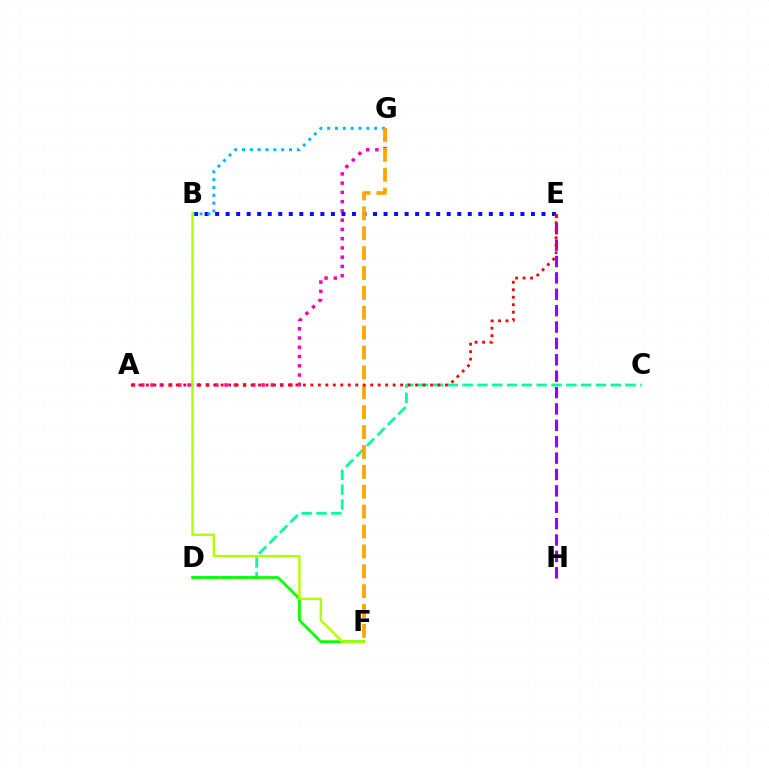{('E', 'H'): [{'color': '#9b00ff', 'line_style': 'dashed', 'thickness': 2.23}], ('C', 'D'): [{'color': '#00ff9d', 'line_style': 'dashed', 'thickness': 2.01}], ('A', 'G'): [{'color': '#ff00bd', 'line_style': 'dotted', 'thickness': 2.51}], ('D', 'F'): [{'color': '#08ff00', 'line_style': 'solid', 'thickness': 1.97}], ('B', 'E'): [{'color': '#0010ff', 'line_style': 'dotted', 'thickness': 2.86}], ('B', 'G'): [{'color': '#00b5ff', 'line_style': 'dotted', 'thickness': 2.13}], ('F', 'G'): [{'color': '#ffa500', 'line_style': 'dashed', 'thickness': 2.7}], ('A', 'E'): [{'color': '#ff0000', 'line_style': 'dotted', 'thickness': 2.03}], ('B', 'F'): [{'color': '#b3ff00', 'line_style': 'solid', 'thickness': 1.74}]}